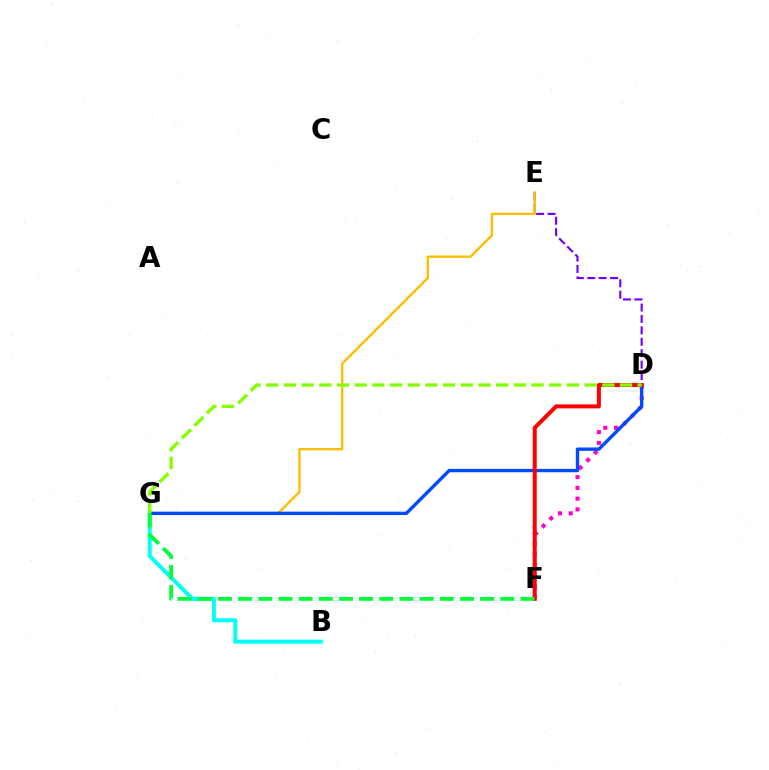{('D', 'E'): [{'color': '#7200ff', 'line_style': 'dashed', 'thickness': 1.55}], ('D', 'F'): [{'color': '#ff00cf', 'line_style': 'dotted', 'thickness': 2.92}, {'color': '#ff0000', 'line_style': 'solid', 'thickness': 2.88}], ('E', 'G'): [{'color': '#ffbd00', 'line_style': 'solid', 'thickness': 1.71}], ('B', 'G'): [{'color': '#00fff6', 'line_style': 'solid', 'thickness': 2.86}], ('D', 'G'): [{'color': '#004bff', 'line_style': 'solid', 'thickness': 2.42}, {'color': '#84ff00', 'line_style': 'dashed', 'thickness': 2.4}], ('F', 'G'): [{'color': '#00ff39', 'line_style': 'dashed', 'thickness': 2.74}]}